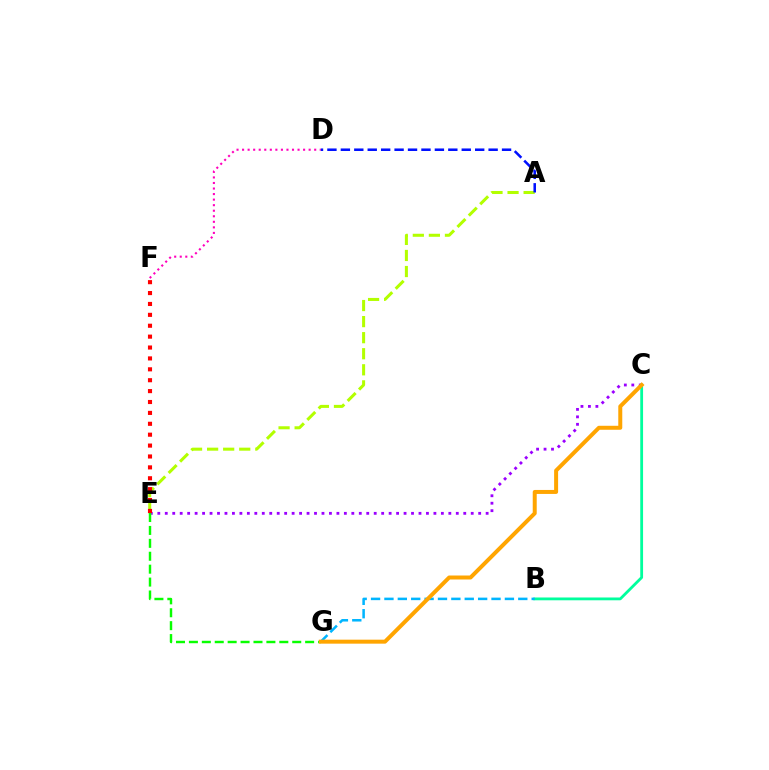{('B', 'C'): [{'color': '#00ff9d', 'line_style': 'solid', 'thickness': 2.02}], ('C', 'E'): [{'color': '#9b00ff', 'line_style': 'dotted', 'thickness': 2.03}], ('A', 'E'): [{'color': '#b3ff00', 'line_style': 'dashed', 'thickness': 2.18}], ('E', 'F'): [{'color': '#ff0000', 'line_style': 'dotted', 'thickness': 2.96}], ('B', 'G'): [{'color': '#00b5ff', 'line_style': 'dashed', 'thickness': 1.82}], ('D', 'F'): [{'color': '#ff00bd', 'line_style': 'dotted', 'thickness': 1.51}], ('A', 'D'): [{'color': '#0010ff', 'line_style': 'dashed', 'thickness': 1.82}], ('E', 'G'): [{'color': '#08ff00', 'line_style': 'dashed', 'thickness': 1.75}], ('C', 'G'): [{'color': '#ffa500', 'line_style': 'solid', 'thickness': 2.87}]}